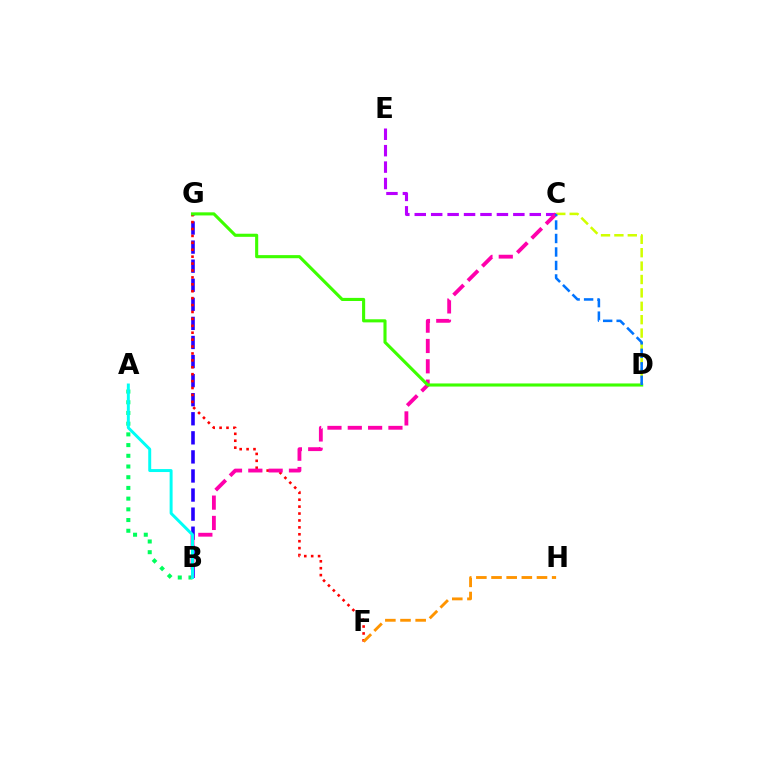{('C', 'E'): [{'color': '#b900ff', 'line_style': 'dashed', 'thickness': 2.23}], ('A', 'B'): [{'color': '#00ff5c', 'line_style': 'dotted', 'thickness': 2.91}, {'color': '#00fff6', 'line_style': 'solid', 'thickness': 2.13}], ('B', 'G'): [{'color': '#2500ff', 'line_style': 'dashed', 'thickness': 2.59}], ('F', 'G'): [{'color': '#ff0000', 'line_style': 'dotted', 'thickness': 1.88}], ('F', 'H'): [{'color': '#ff9400', 'line_style': 'dashed', 'thickness': 2.06}], ('B', 'C'): [{'color': '#ff00ac', 'line_style': 'dashed', 'thickness': 2.76}], ('D', 'G'): [{'color': '#3dff00', 'line_style': 'solid', 'thickness': 2.23}], ('C', 'D'): [{'color': '#d1ff00', 'line_style': 'dashed', 'thickness': 1.82}, {'color': '#0074ff', 'line_style': 'dashed', 'thickness': 1.83}]}